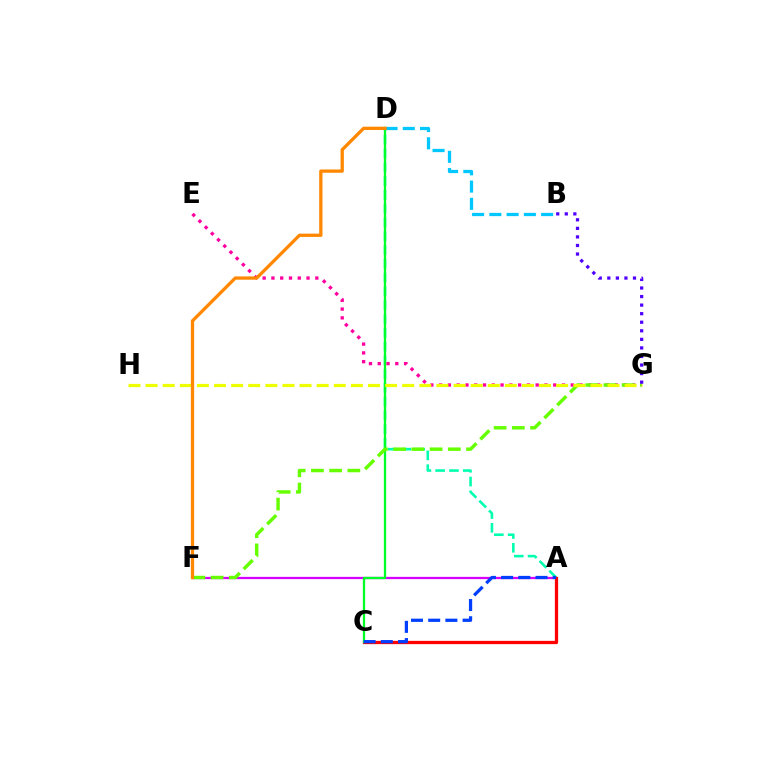{('A', 'F'): [{'color': '#d600ff', 'line_style': 'solid', 'thickness': 1.64}], ('A', 'D'): [{'color': '#00ffaf', 'line_style': 'dashed', 'thickness': 1.87}], ('A', 'C'): [{'color': '#ff0000', 'line_style': 'solid', 'thickness': 2.35}, {'color': '#003fff', 'line_style': 'dashed', 'thickness': 2.34}], ('C', 'D'): [{'color': '#00ff27', 'line_style': 'solid', 'thickness': 1.64}], ('E', 'G'): [{'color': '#ff00a0', 'line_style': 'dotted', 'thickness': 2.39}], ('F', 'G'): [{'color': '#66ff00', 'line_style': 'dashed', 'thickness': 2.48}], ('B', 'D'): [{'color': '#00c7ff', 'line_style': 'dashed', 'thickness': 2.34}], ('G', 'H'): [{'color': '#eeff00', 'line_style': 'dashed', 'thickness': 2.32}], ('D', 'F'): [{'color': '#ff8800', 'line_style': 'solid', 'thickness': 2.37}], ('B', 'G'): [{'color': '#4f00ff', 'line_style': 'dotted', 'thickness': 2.33}]}